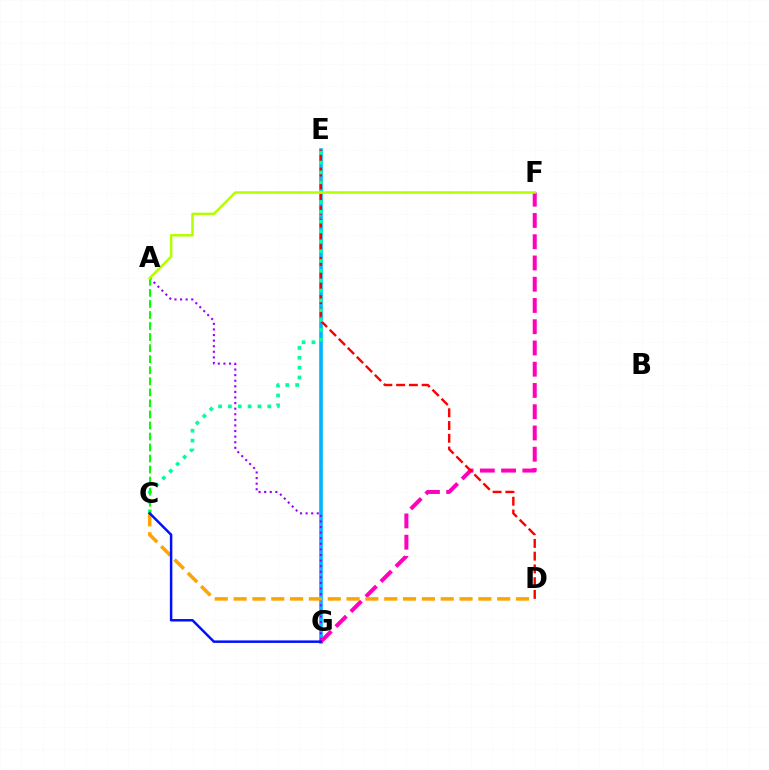{('E', 'G'): [{'color': '#00b5ff', 'line_style': 'solid', 'thickness': 2.61}], ('A', 'G'): [{'color': '#9b00ff', 'line_style': 'dotted', 'thickness': 1.52}], ('F', 'G'): [{'color': '#ff00bd', 'line_style': 'dashed', 'thickness': 2.89}], ('D', 'E'): [{'color': '#ff0000', 'line_style': 'dashed', 'thickness': 1.73}], ('C', 'D'): [{'color': '#ffa500', 'line_style': 'dashed', 'thickness': 2.56}], ('C', 'E'): [{'color': '#00ff9d', 'line_style': 'dotted', 'thickness': 2.67}], ('A', 'C'): [{'color': '#08ff00', 'line_style': 'dashed', 'thickness': 1.5}], ('C', 'G'): [{'color': '#0010ff', 'line_style': 'solid', 'thickness': 1.78}], ('A', 'F'): [{'color': '#b3ff00', 'line_style': 'solid', 'thickness': 1.79}]}